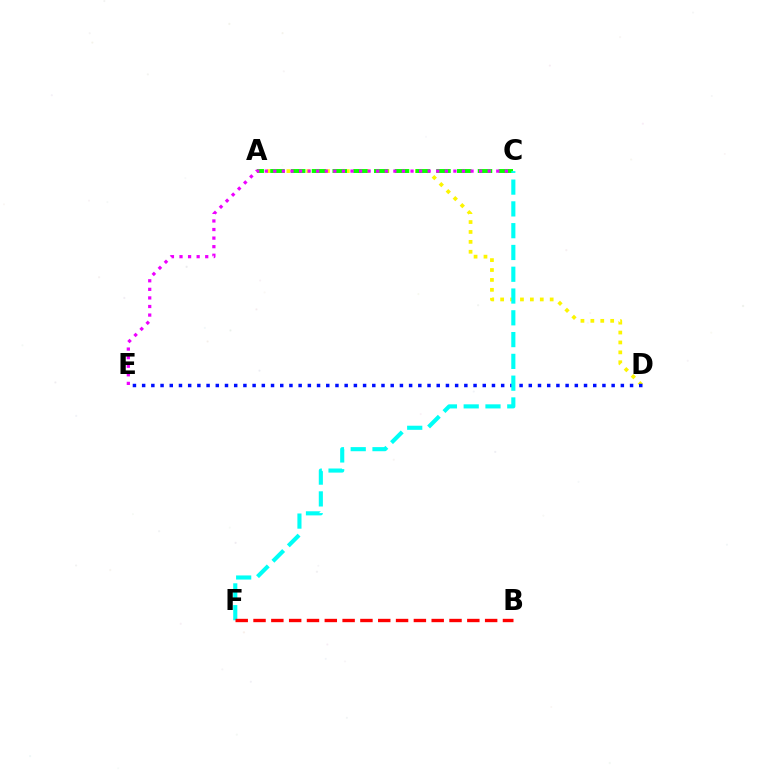{('A', 'D'): [{'color': '#fcf500', 'line_style': 'dotted', 'thickness': 2.69}], ('A', 'C'): [{'color': '#08ff00', 'line_style': 'dashed', 'thickness': 2.82}], ('C', 'E'): [{'color': '#ee00ff', 'line_style': 'dotted', 'thickness': 2.33}], ('D', 'E'): [{'color': '#0010ff', 'line_style': 'dotted', 'thickness': 2.5}], ('C', 'F'): [{'color': '#00fff6', 'line_style': 'dashed', 'thickness': 2.96}], ('B', 'F'): [{'color': '#ff0000', 'line_style': 'dashed', 'thickness': 2.42}]}